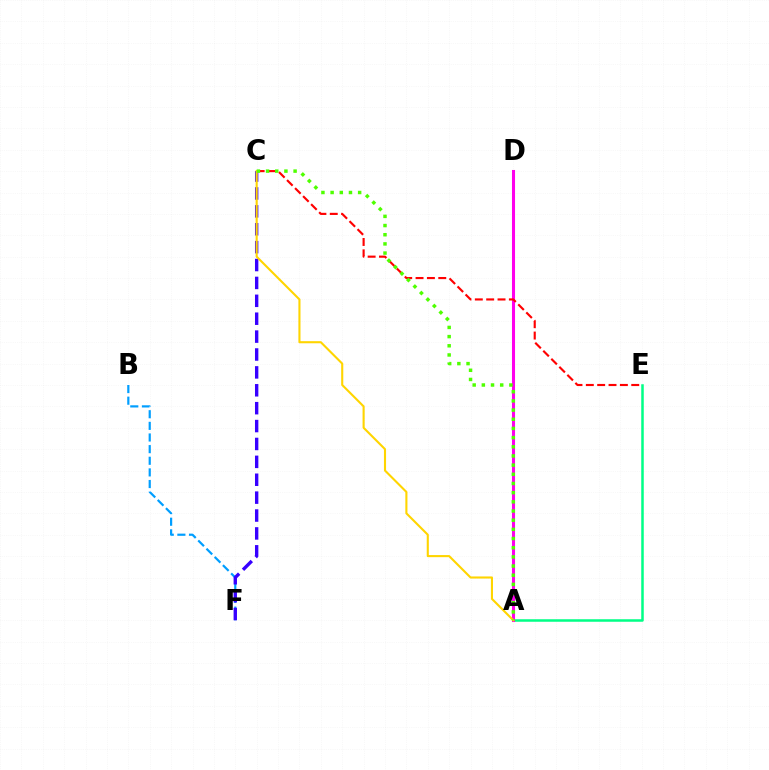{('A', 'E'): [{'color': '#00ff86', 'line_style': 'solid', 'thickness': 1.81}], ('A', 'D'): [{'color': '#ff00ed', 'line_style': 'solid', 'thickness': 2.21}], ('C', 'E'): [{'color': '#ff0000', 'line_style': 'dashed', 'thickness': 1.54}], ('B', 'F'): [{'color': '#009eff', 'line_style': 'dashed', 'thickness': 1.58}], ('C', 'F'): [{'color': '#3700ff', 'line_style': 'dashed', 'thickness': 2.43}], ('A', 'C'): [{'color': '#ffd500', 'line_style': 'solid', 'thickness': 1.51}, {'color': '#4fff00', 'line_style': 'dotted', 'thickness': 2.49}]}